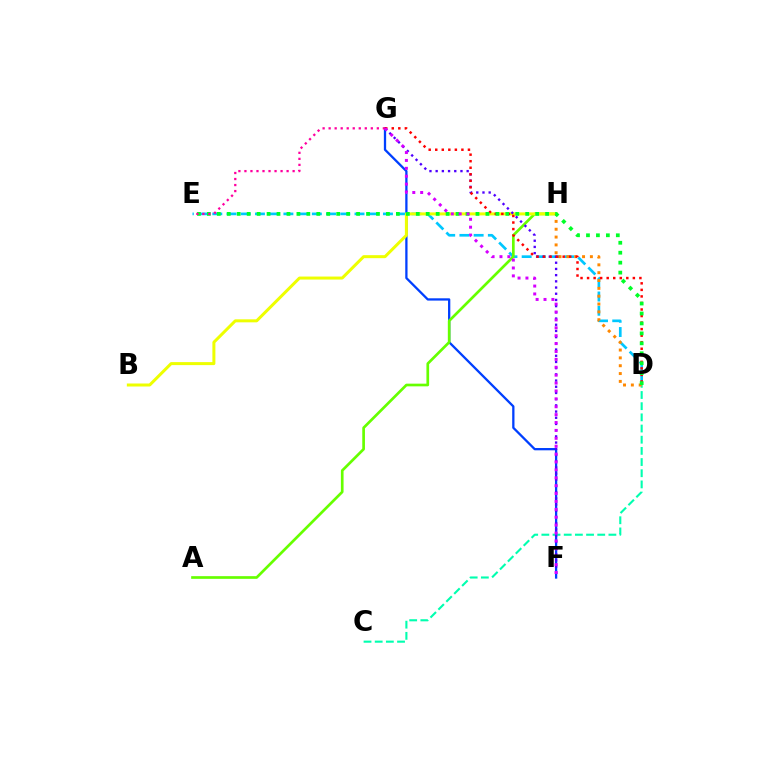{('F', 'G'): [{'color': '#003fff', 'line_style': 'solid', 'thickness': 1.65}, {'color': '#4f00ff', 'line_style': 'dotted', 'thickness': 1.68}, {'color': '#d600ff', 'line_style': 'dotted', 'thickness': 2.14}], ('D', 'E'): [{'color': '#00c7ff', 'line_style': 'dashed', 'thickness': 1.93}, {'color': '#00ff27', 'line_style': 'dotted', 'thickness': 2.7}], ('A', 'H'): [{'color': '#66ff00', 'line_style': 'solid', 'thickness': 1.93}], ('C', 'D'): [{'color': '#00ffaf', 'line_style': 'dashed', 'thickness': 1.52}], ('B', 'H'): [{'color': '#eeff00', 'line_style': 'solid', 'thickness': 2.17}], ('D', 'H'): [{'color': '#ff8800', 'line_style': 'dotted', 'thickness': 2.13}], ('D', 'G'): [{'color': '#ff0000', 'line_style': 'dotted', 'thickness': 1.78}], ('E', 'G'): [{'color': '#ff00a0', 'line_style': 'dotted', 'thickness': 1.64}]}